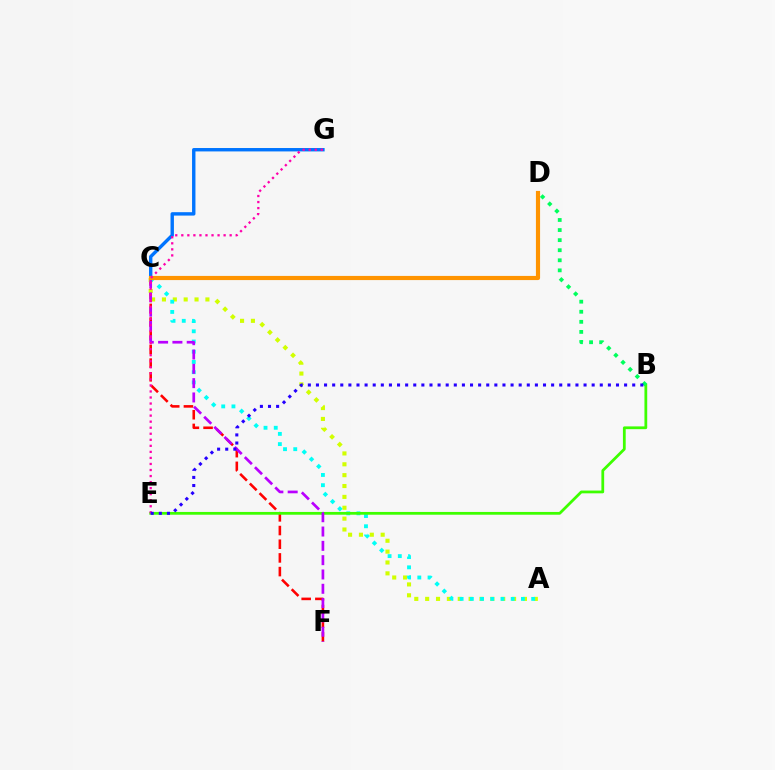{('C', 'F'): [{'color': '#ff0000', 'line_style': 'dashed', 'thickness': 1.86}, {'color': '#b900ff', 'line_style': 'dashed', 'thickness': 1.94}], ('A', 'C'): [{'color': '#d1ff00', 'line_style': 'dotted', 'thickness': 2.95}, {'color': '#00fff6', 'line_style': 'dotted', 'thickness': 2.78}], ('C', 'G'): [{'color': '#0074ff', 'line_style': 'solid', 'thickness': 2.45}], ('B', 'E'): [{'color': '#3dff00', 'line_style': 'solid', 'thickness': 1.99}, {'color': '#2500ff', 'line_style': 'dotted', 'thickness': 2.2}], ('C', 'D'): [{'color': '#ff9400', 'line_style': 'solid', 'thickness': 2.99}], ('B', 'D'): [{'color': '#00ff5c', 'line_style': 'dotted', 'thickness': 2.74}], ('E', 'G'): [{'color': '#ff00ac', 'line_style': 'dotted', 'thickness': 1.64}]}